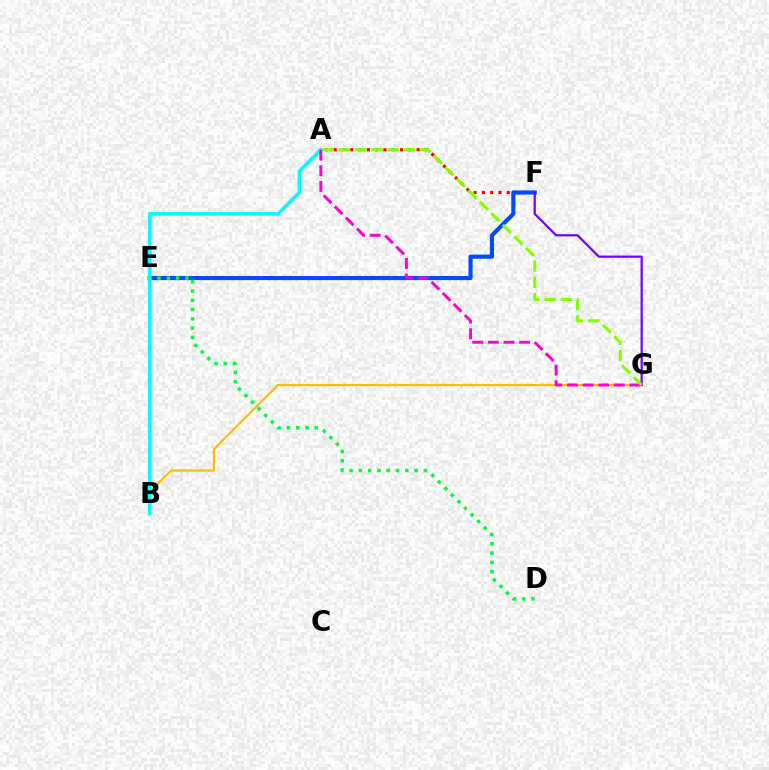{('B', 'G'): [{'color': '#ffbd00', 'line_style': 'solid', 'thickness': 1.6}], ('A', 'F'): [{'color': '#ff0000', 'line_style': 'dotted', 'thickness': 2.25}], ('E', 'F'): [{'color': '#004bff', 'line_style': 'solid', 'thickness': 2.98}], ('D', 'E'): [{'color': '#00ff39', 'line_style': 'dotted', 'thickness': 2.52}], ('F', 'G'): [{'color': '#7200ff', 'line_style': 'solid', 'thickness': 1.59}], ('A', 'B'): [{'color': '#00fff6', 'line_style': 'solid', 'thickness': 2.59}], ('A', 'G'): [{'color': '#ff00cf', 'line_style': 'dashed', 'thickness': 2.12}, {'color': '#84ff00', 'line_style': 'dashed', 'thickness': 2.21}]}